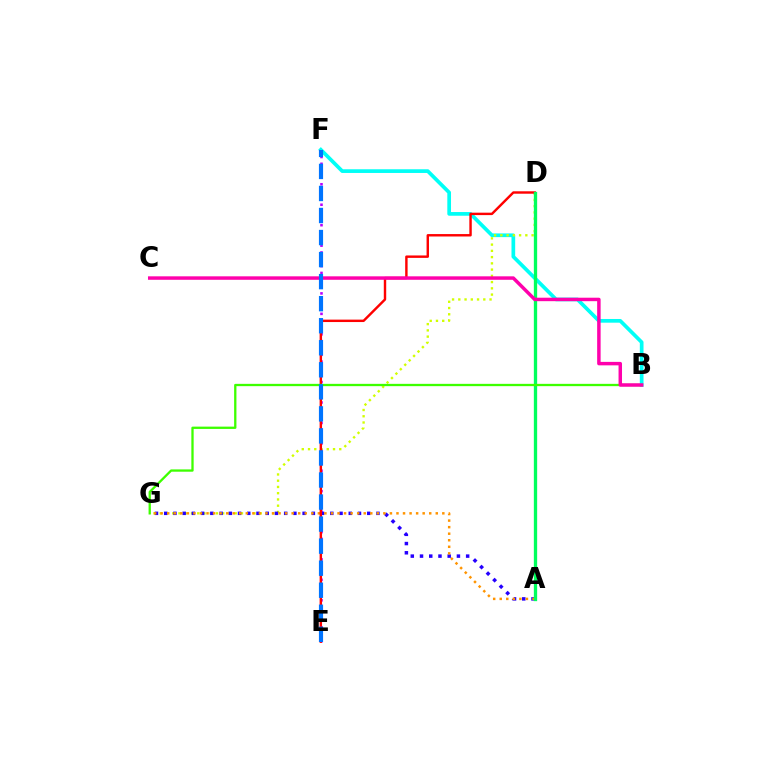{('B', 'F'): [{'color': '#00fff6', 'line_style': 'solid', 'thickness': 2.66}], ('E', 'F'): [{'color': '#b900ff', 'line_style': 'dotted', 'thickness': 1.85}, {'color': '#0074ff', 'line_style': 'dashed', 'thickness': 2.99}], ('D', 'G'): [{'color': '#d1ff00', 'line_style': 'dotted', 'thickness': 1.7}], ('A', 'G'): [{'color': '#2500ff', 'line_style': 'dotted', 'thickness': 2.51}, {'color': '#ff9400', 'line_style': 'dotted', 'thickness': 1.78}], ('D', 'E'): [{'color': '#ff0000', 'line_style': 'solid', 'thickness': 1.75}], ('A', 'D'): [{'color': '#00ff5c', 'line_style': 'solid', 'thickness': 2.38}], ('B', 'G'): [{'color': '#3dff00', 'line_style': 'solid', 'thickness': 1.66}], ('B', 'C'): [{'color': '#ff00ac', 'line_style': 'solid', 'thickness': 2.5}]}